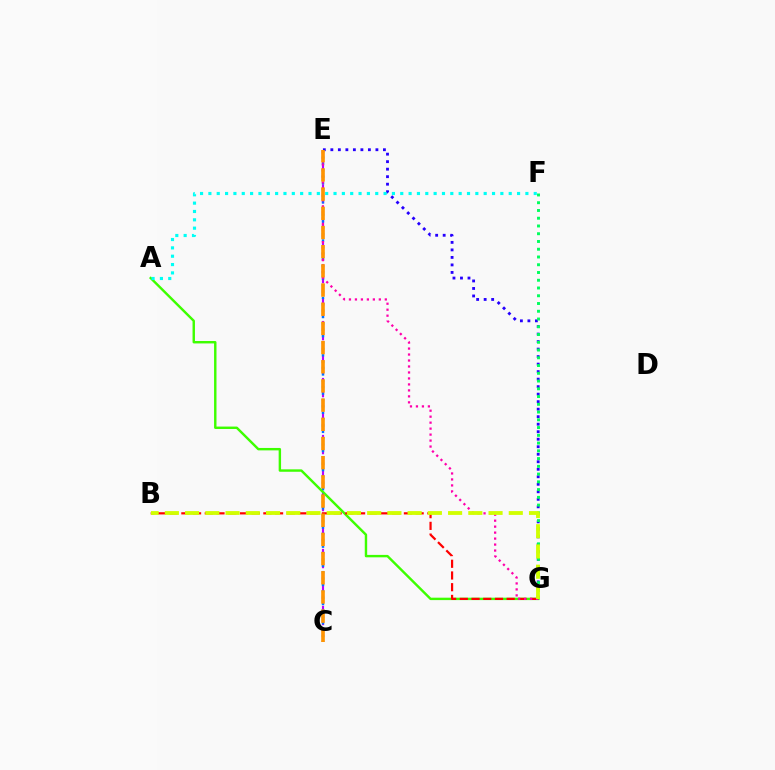{('E', 'G'): [{'color': '#2500ff', 'line_style': 'dotted', 'thickness': 2.04}, {'color': '#ff00ac', 'line_style': 'dotted', 'thickness': 1.62}], ('F', 'G'): [{'color': '#00ff5c', 'line_style': 'dotted', 'thickness': 2.11}], ('C', 'E'): [{'color': '#b900ff', 'line_style': 'dashed', 'thickness': 1.55}, {'color': '#0074ff', 'line_style': 'dotted', 'thickness': 1.73}, {'color': '#ff9400', 'line_style': 'dashed', 'thickness': 2.61}], ('A', 'G'): [{'color': '#3dff00', 'line_style': 'solid', 'thickness': 1.74}], ('B', 'G'): [{'color': '#ff0000', 'line_style': 'dashed', 'thickness': 1.59}, {'color': '#d1ff00', 'line_style': 'dashed', 'thickness': 2.75}], ('A', 'F'): [{'color': '#00fff6', 'line_style': 'dotted', 'thickness': 2.27}]}